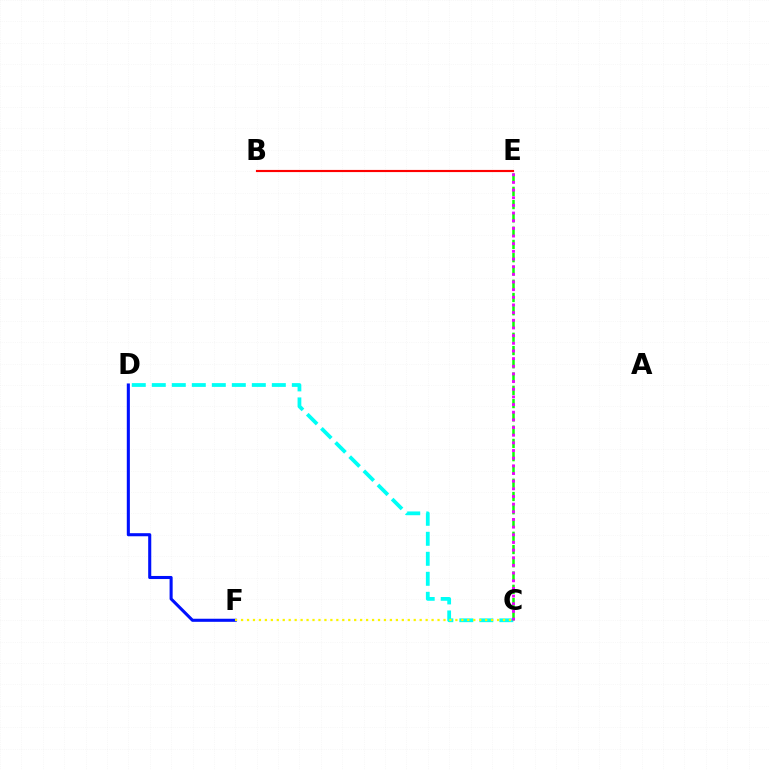{('C', 'D'): [{'color': '#00fff6', 'line_style': 'dashed', 'thickness': 2.72}], ('D', 'F'): [{'color': '#0010ff', 'line_style': 'solid', 'thickness': 2.21}], ('C', 'E'): [{'color': '#08ff00', 'line_style': 'dashed', 'thickness': 1.8}, {'color': '#ee00ff', 'line_style': 'dotted', 'thickness': 2.08}], ('B', 'E'): [{'color': '#ff0000', 'line_style': 'solid', 'thickness': 1.55}], ('C', 'F'): [{'color': '#fcf500', 'line_style': 'dotted', 'thickness': 1.62}]}